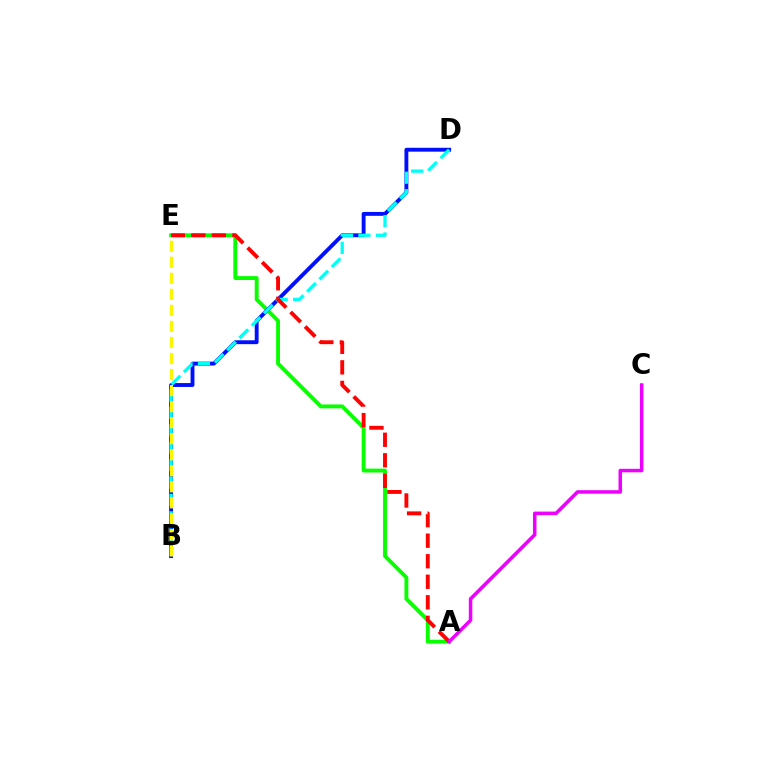{('A', 'E'): [{'color': '#08ff00', 'line_style': 'solid', 'thickness': 2.8}, {'color': '#ff0000', 'line_style': 'dashed', 'thickness': 2.79}], ('B', 'D'): [{'color': '#0010ff', 'line_style': 'solid', 'thickness': 2.79}, {'color': '#00fff6', 'line_style': 'dashed', 'thickness': 2.36}], ('B', 'E'): [{'color': '#fcf500', 'line_style': 'dashed', 'thickness': 2.18}], ('A', 'C'): [{'color': '#ee00ff', 'line_style': 'solid', 'thickness': 2.53}]}